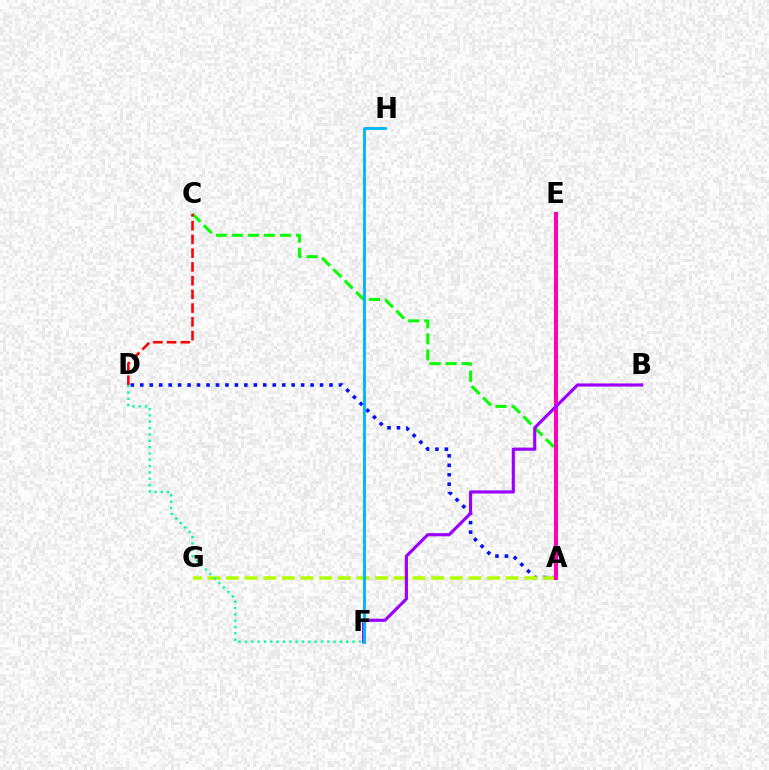{('A', 'C'): [{'color': '#08ff00', 'line_style': 'dashed', 'thickness': 2.18}], ('C', 'D'): [{'color': '#ff0000', 'line_style': 'dashed', 'thickness': 1.87}], ('A', 'D'): [{'color': '#0010ff', 'line_style': 'dotted', 'thickness': 2.57}], ('A', 'G'): [{'color': '#b3ff00', 'line_style': 'dashed', 'thickness': 2.53}], ('F', 'H'): [{'color': '#ffa500', 'line_style': 'dashed', 'thickness': 1.57}, {'color': '#00b5ff', 'line_style': 'solid', 'thickness': 2.04}], ('A', 'E'): [{'color': '#ff00bd', 'line_style': 'solid', 'thickness': 2.89}], ('D', 'F'): [{'color': '#00ff9d', 'line_style': 'dotted', 'thickness': 1.72}], ('B', 'F'): [{'color': '#9b00ff', 'line_style': 'solid', 'thickness': 2.26}]}